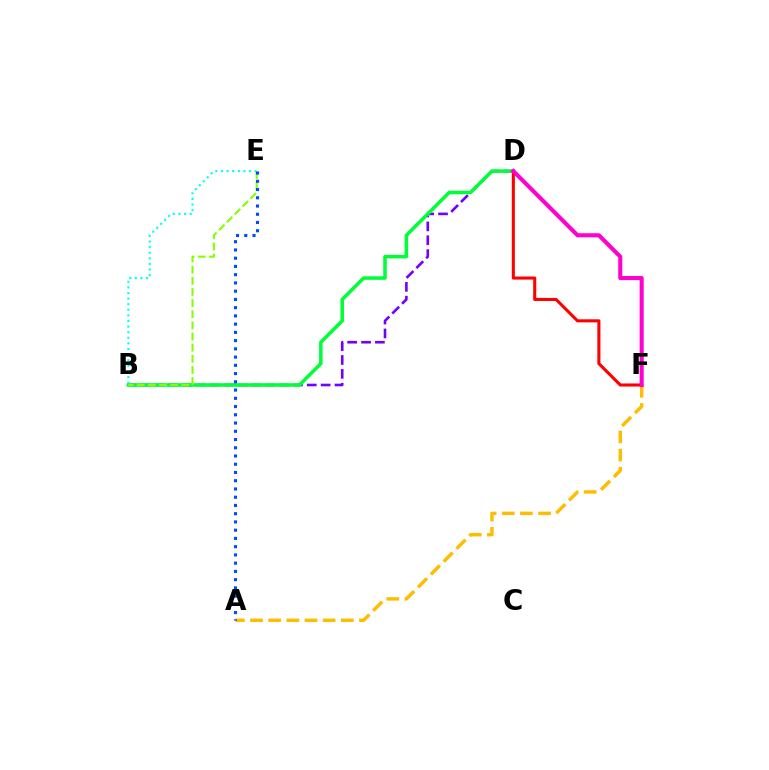{('B', 'D'): [{'color': '#7200ff', 'line_style': 'dashed', 'thickness': 1.88}, {'color': '#00ff39', 'line_style': 'solid', 'thickness': 2.56}], ('B', 'E'): [{'color': '#00fff6', 'line_style': 'dotted', 'thickness': 1.52}, {'color': '#84ff00', 'line_style': 'dashed', 'thickness': 1.51}], ('A', 'F'): [{'color': '#ffbd00', 'line_style': 'dashed', 'thickness': 2.47}], ('D', 'F'): [{'color': '#ff0000', 'line_style': 'solid', 'thickness': 2.22}, {'color': '#ff00cf', 'line_style': 'solid', 'thickness': 2.93}], ('A', 'E'): [{'color': '#004bff', 'line_style': 'dotted', 'thickness': 2.24}]}